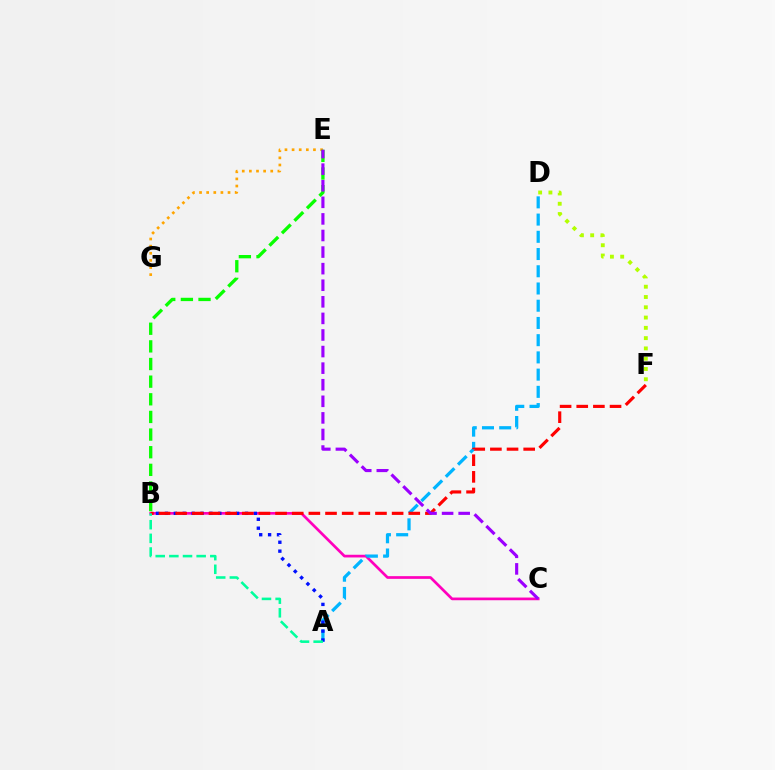{('B', 'C'): [{'color': '#ff00bd', 'line_style': 'solid', 'thickness': 1.94}], ('A', 'D'): [{'color': '#00b5ff', 'line_style': 'dashed', 'thickness': 2.34}], ('E', 'G'): [{'color': '#ffa500', 'line_style': 'dotted', 'thickness': 1.94}], ('A', 'B'): [{'color': '#0010ff', 'line_style': 'dotted', 'thickness': 2.42}, {'color': '#00ff9d', 'line_style': 'dashed', 'thickness': 1.85}], ('B', 'F'): [{'color': '#ff0000', 'line_style': 'dashed', 'thickness': 2.26}], ('B', 'E'): [{'color': '#08ff00', 'line_style': 'dashed', 'thickness': 2.4}], ('D', 'F'): [{'color': '#b3ff00', 'line_style': 'dotted', 'thickness': 2.79}], ('C', 'E'): [{'color': '#9b00ff', 'line_style': 'dashed', 'thickness': 2.25}]}